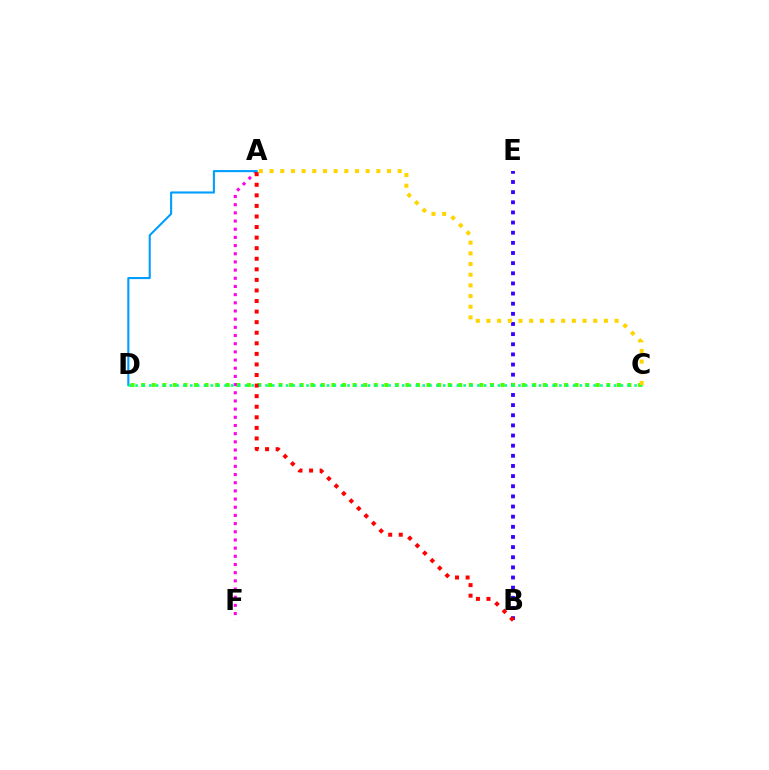{('B', 'E'): [{'color': '#3700ff', 'line_style': 'dotted', 'thickness': 2.76}], ('C', 'D'): [{'color': '#4fff00', 'line_style': 'dotted', 'thickness': 2.87}, {'color': '#00ff86', 'line_style': 'dotted', 'thickness': 1.86}], ('A', 'F'): [{'color': '#ff00ed', 'line_style': 'dotted', 'thickness': 2.22}], ('A', 'D'): [{'color': '#009eff', 'line_style': 'solid', 'thickness': 1.51}], ('A', 'C'): [{'color': '#ffd500', 'line_style': 'dotted', 'thickness': 2.9}], ('A', 'B'): [{'color': '#ff0000', 'line_style': 'dotted', 'thickness': 2.87}]}